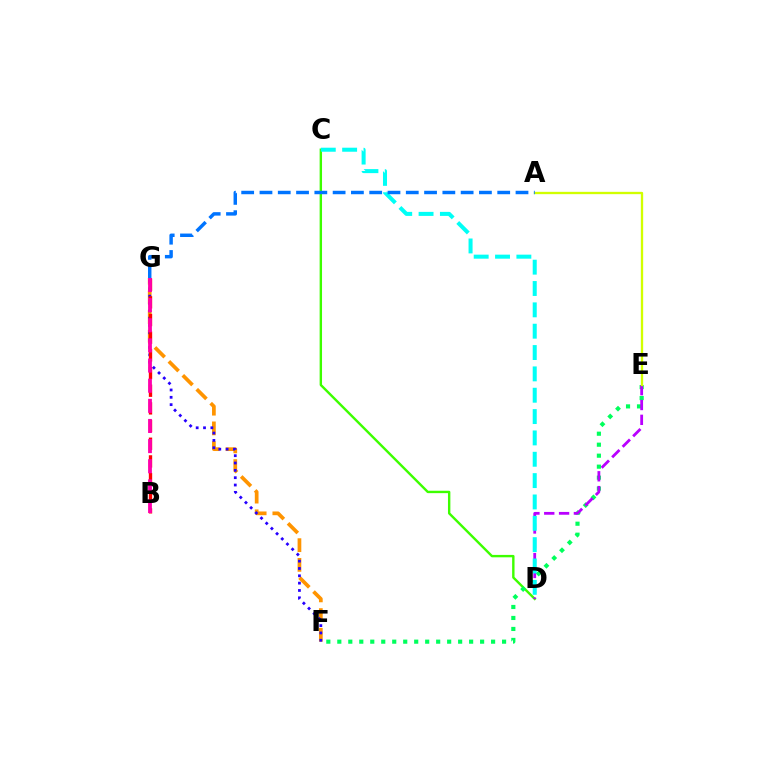{('C', 'D'): [{'color': '#3dff00', 'line_style': 'solid', 'thickness': 1.73}, {'color': '#00fff6', 'line_style': 'dashed', 'thickness': 2.9}], ('E', 'F'): [{'color': '#00ff5c', 'line_style': 'dotted', 'thickness': 2.98}], ('D', 'E'): [{'color': '#b900ff', 'line_style': 'dashed', 'thickness': 2.01}], ('A', 'E'): [{'color': '#d1ff00', 'line_style': 'solid', 'thickness': 1.68}], ('F', 'G'): [{'color': '#ff9400', 'line_style': 'dashed', 'thickness': 2.68}, {'color': '#2500ff', 'line_style': 'dotted', 'thickness': 1.99}], ('B', 'G'): [{'color': '#ff0000', 'line_style': 'dashed', 'thickness': 2.4}, {'color': '#ff00ac', 'line_style': 'dashed', 'thickness': 2.74}], ('A', 'G'): [{'color': '#0074ff', 'line_style': 'dashed', 'thickness': 2.48}]}